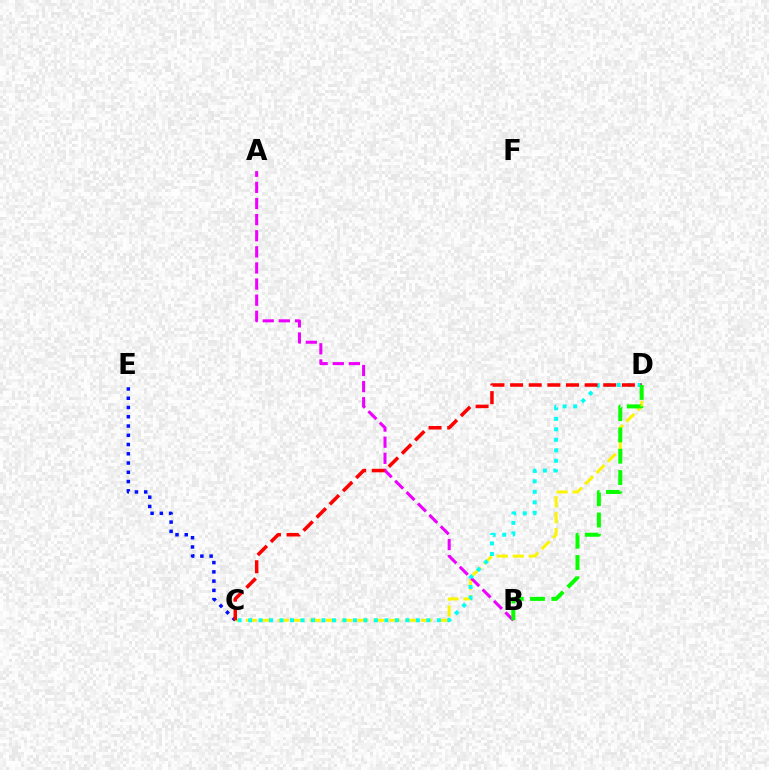{('C', 'E'): [{'color': '#0010ff', 'line_style': 'dotted', 'thickness': 2.51}], ('C', 'D'): [{'color': '#fcf500', 'line_style': 'dashed', 'thickness': 2.16}, {'color': '#00fff6', 'line_style': 'dotted', 'thickness': 2.85}, {'color': '#ff0000', 'line_style': 'dashed', 'thickness': 2.53}], ('A', 'B'): [{'color': '#ee00ff', 'line_style': 'dashed', 'thickness': 2.19}], ('B', 'D'): [{'color': '#08ff00', 'line_style': 'dashed', 'thickness': 2.89}]}